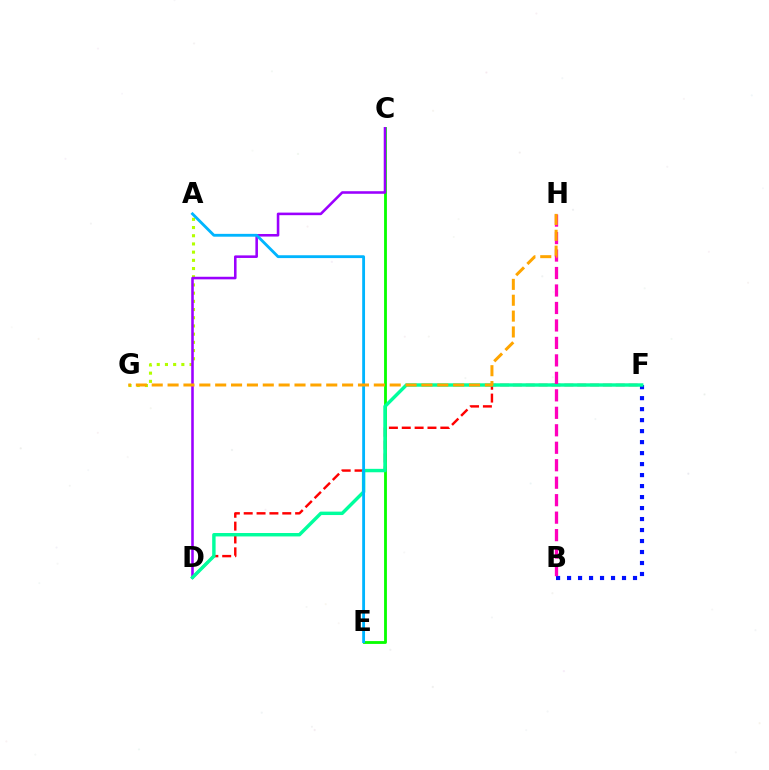{('C', 'E'): [{'color': '#08ff00', 'line_style': 'solid', 'thickness': 2.03}], ('B', 'F'): [{'color': '#0010ff', 'line_style': 'dotted', 'thickness': 2.99}], ('A', 'G'): [{'color': '#b3ff00', 'line_style': 'dotted', 'thickness': 2.23}], ('C', 'D'): [{'color': '#9b00ff', 'line_style': 'solid', 'thickness': 1.85}], ('D', 'F'): [{'color': '#ff0000', 'line_style': 'dashed', 'thickness': 1.75}, {'color': '#00ff9d', 'line_style': 'solid', 'thickness': 2.47}], ('A', 'E'): [{'color': '#00b5ff', 'line_style': 'solid', 'thickness': 2.04}], ('B', 'H'): [{'color': '#ff00bd', 'line_style': 'dashed', 'thickness': 2.37}], ('G', 'H'): [{'color': '#ffa500', 'line_style': 'dashed', 'thickness': 2.16}]}